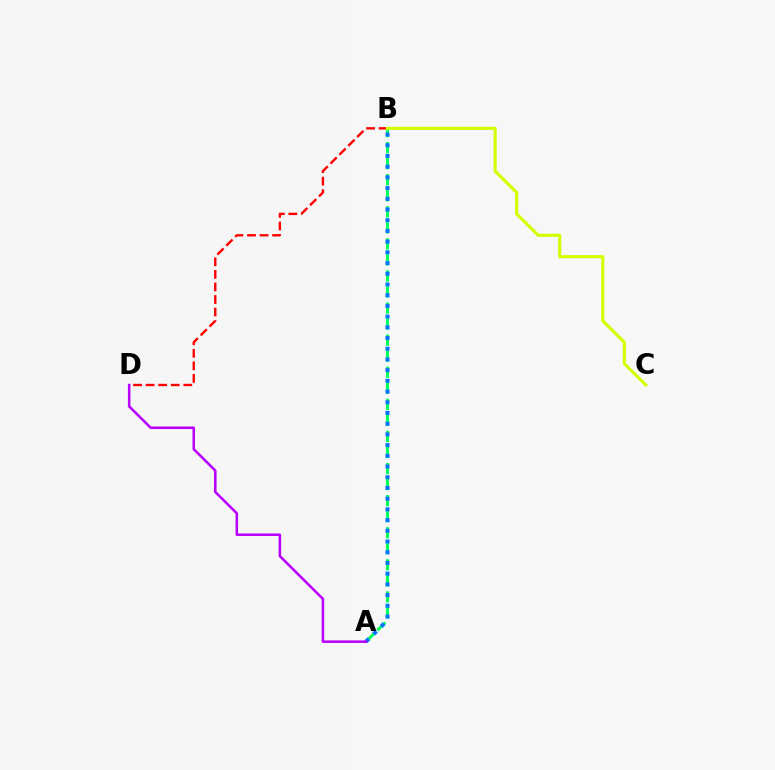{('B', 'D'): [{'color': '#ff0000', 'line_style': 'dashed', 'thickness': 1.71}], ('A', 'B'): [{'color': '#00ff5c', 'line_style': 'dashed', 'thickness': 2.18}, {'color': '#0074ff', 'line_style': 'dotted', 'thickness': 2.91}], ('B', 'C'): [{'color': '#d1ff00', 'line_style': 'solid', 'thickness': 2.25}], ('A', 'D'): [{'color': '#b900ff', 'line_style': 'solid', 'thickness': 1.83}]}